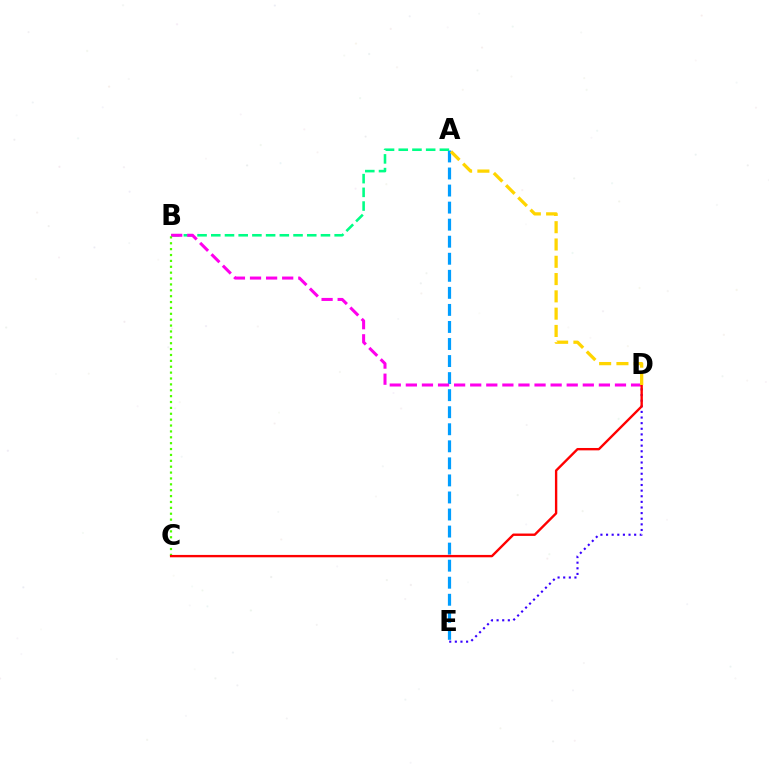{('A', 'E'): [{'color': '#009eff', 'line_style': 'dashed', 'thickness': 2.32}], ('A', 'B'): [{'color': '#00ff86', 'line_style': 'dashed', 'thickness': 1.86}], ('B', 'D'): [{'color': '#ff00ed', 'line_style': 'dashed', 'thickness': 2.19}], ('D', 'E'): [{'color': '#3700ff', 'line_style': 'dotted', 'thickness': 1.53}], ('B', 'C'): [{'color': '#4fff00', 'line_style': 'dotted', 'thickness': 1.6}], ('C', 'D'): [{'color': '#ff0000', 'line_style': 'solid', 'thickness': 1.71}], ('A', 'D'): [{'color': '#ffd500', 'line_style': 'dashed', 'thickness': 2.35}]}